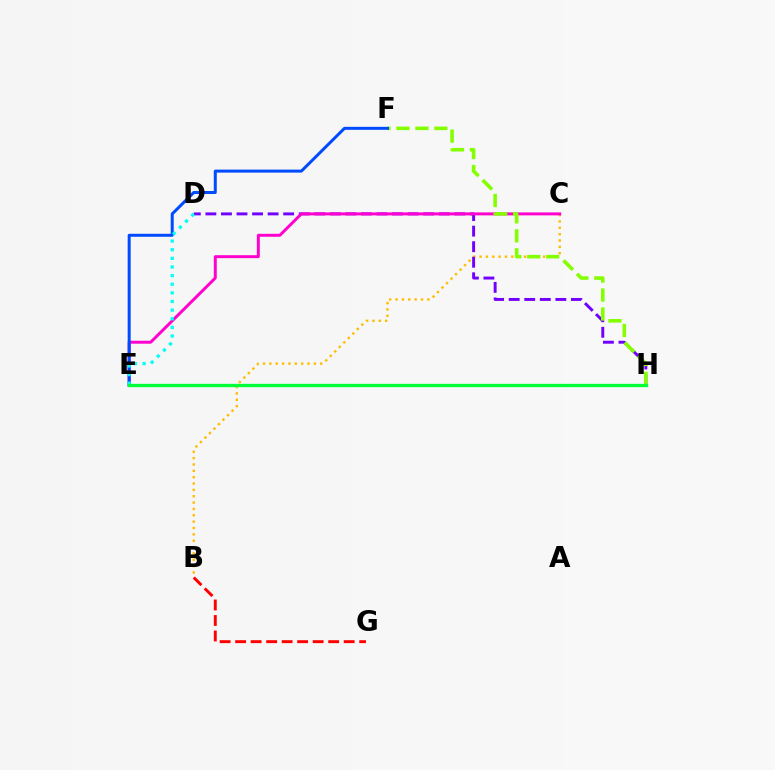{('B', 'C'): [{'color': '#ffbd00', 'line_style': 'dotted', 'thickness': 1.73}], ('D', 'H'): [{'color': '#7200ff', 'line_style': 'dashed', 'thickness': 2.11}], ('C', 'E'): [{'color': '#ff00cf', 'line_style': 'solid', 'thickness': 2.13}], ('F', 'H'): [{'color': '#84ff00', 'line_style': 'dashed', 'thickness': 2.58}], ('E', 'F'): [{'color': '#004bff', 'line_style': 'solid', 'thickness': 2.16}], ('D', 'E'): [{'color': '#00fff6', 'line_style': 'dotted', 'thickness': 2.35}], ('E', 'H'): [{'color': '#00ff39', 'line_style': 'solid', 'thickness': 2.4}], ('B', 'G'): [{'color': '#ff0000', 'line_style': 'dashed', 'thickness': 2.11}]}